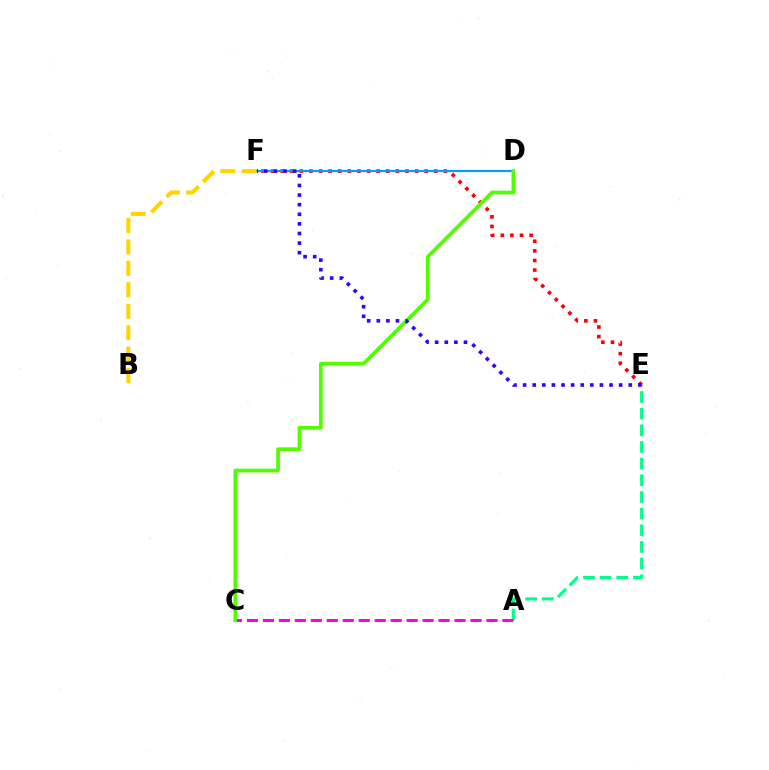{('E', 'F'): [{'color': '#ff0000', 'line_style': 'dotted', 'thickness': 2.61}, {'color': '#3700ff', 'line_style': 'dotted', 'thickness': 2.61}], ('A', 'E'): [{'color': '#00ff86', 'line_style': 'dashed', 'thickness': 2.26}], ('D', 'F'): [{'color': '#009eff', 'line_style': 'solid', 'thickness': 1.59}], ('A', 'C'): [{'color': '#ff00ed', 'line_style': 'dashed', 'thickness': 2.17}], ('C', 'D'): [{'color': '#4fff00', 'line_style': 'solid', 'thickness': 2.66}], ('B', 'F'): [{'color': '#ffd500', 'line_style': 'dashed', 'thickness': 2.91}]}